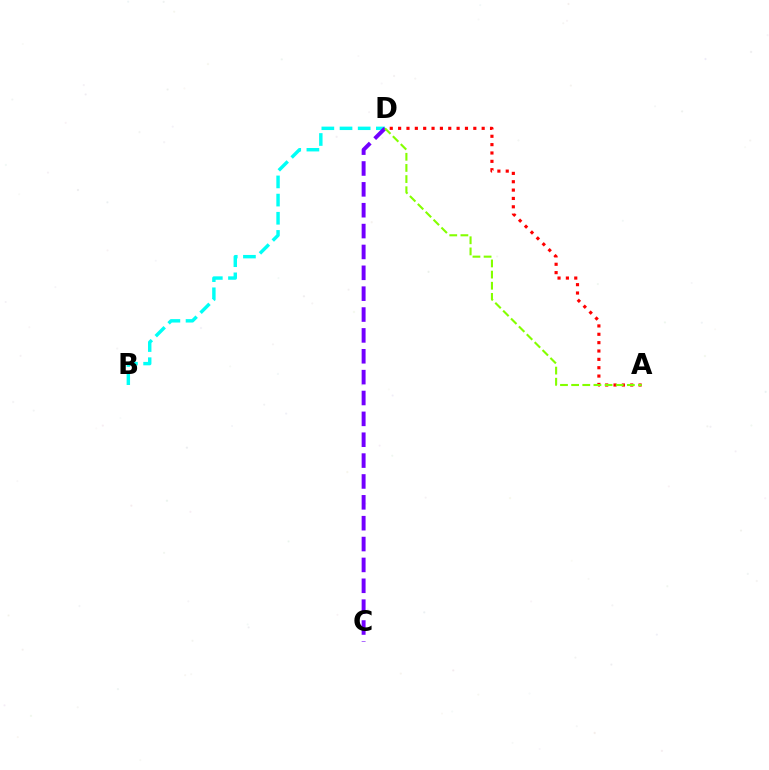{('A', 'D'): [{'color': '#ff0000', 'line_style': 'dotted', 'thickness': 2.27}, {'color': '#84ff00', 'line_style': 'dashed', 'thickness': 1.51}], ('B', 'D'): [{'color': '#00fff6', 'line_style': 'dashed', 'thickness': 2.47}], ('C', 'D'): [{'color': '#7200ff', 'line_style': 'dashed', 'thickness': 2.83}]}